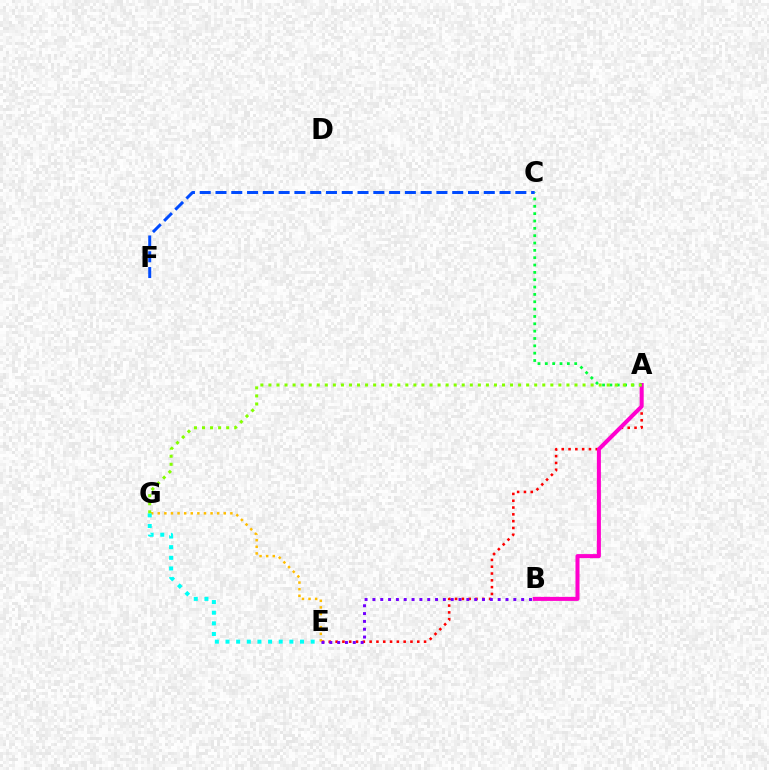{('A', 'E'): [{'color': '#ff0000', 'line_style': 'dotted', 'thickness': 1.85}], ('E', 'G'): [{'color': '#ffbd00', 'line_style': 'dotted', 'thickness': 1.79}, {'color': '#00fff6', 'line_style': 'dotted', 'thickness': 2.89}], ('B', 'E'): [{'color': '#7200ff', 'line_style': 'dotted', 'thickness': 2.13}], ('A', 'B'): [{'color': '#ff00cf', 'line_style': 'solid', 'thickness': 2.9}], ('A', 'C'): [{'color': '#00ff39', 'line_style': 'dotted', 'thickness': 2.0}], ('A', 'G'): [{'color': '#84ff00', 'line_style': 'dotted', 'thickness': 2.19}], ('C', 'F'): [{'color': '#004bff', 'line_style': 'dashed', 'thickness': 2.14}]}